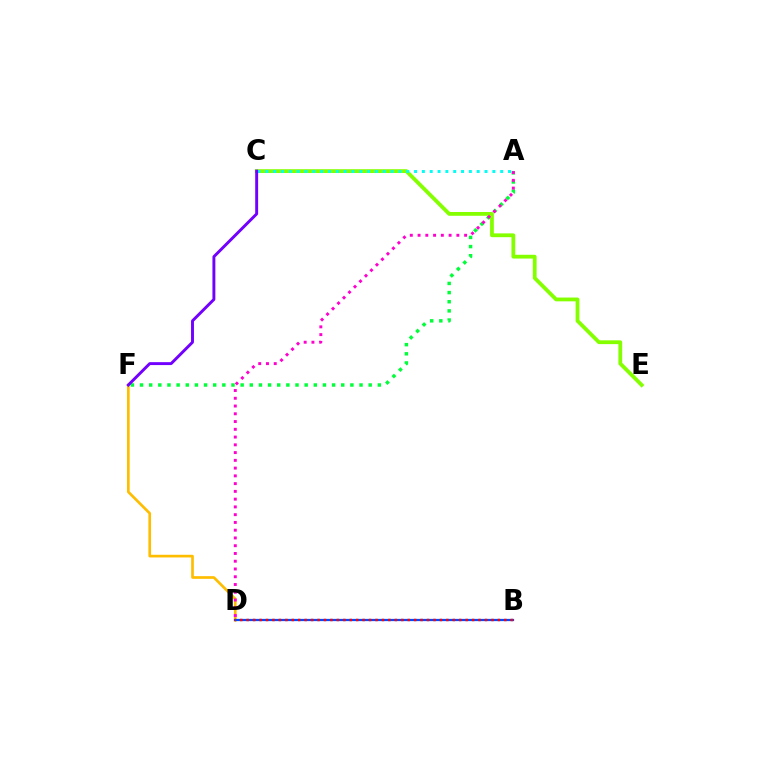{('A', 'F'): [{'color': '#00ff39', 'line_style': 'dotted', 'thickness': 2.48}], ('C', 'E'): [{'color': '#84ff00', 'line_style': 'solid', 'thickness': 2.73}], ('D', 'F'): [{'color': '#ffbd00', 'line_style': 'solid', 'thickness': 1.93}], ('B', 'D'): [{'color': '#004bff', 'line_style': 'solid', 'thickness': 1.61}, {'color': '#ff0000', 'line_style': 'dotted', 'thickness': 1.75}], ('A', 'C'): [{'color': '#00fff6', 'line_style': 'dotted', 'thickness': 2.13}], ('C', 'F'): [{'color': '#7200ff', 'line_style': 'solid', 'thickness': 2.1}], ('A', 'D'): [{'color': '#ff00cf', 'line_style': 'dotted', 'thickness': 2.11}]}